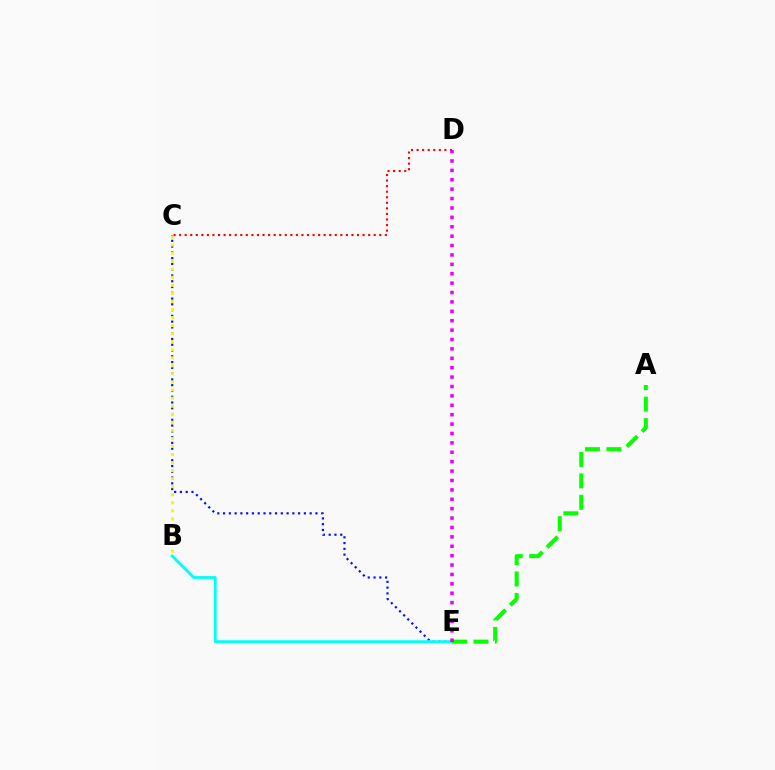{('C', 'E'): [{'color': '#0010ff', 'line_style': 'dotted', 'thickness': 1.57}], ('B', 'E'): [{'color': '#00fff6', 'line_style': 'solid', 'thickness': 2.03}], ('A', 'E'): [{'color': '#08ff00', 'line_style': 'dashed', 'thickness': 2.91}], ('C', 'D'): [{'color': '#ff0000', 'line_style': 'dotted', 'thickness': 1.51}], ('B', 'C'): [{'color': '#fcf500', 'line_style': 'dotted', 'thickness': 2.19}], ('D', 'E'): [{'color': '#ee00ff', 'line_style': 'dotted', 'thickness': 2.55}]}